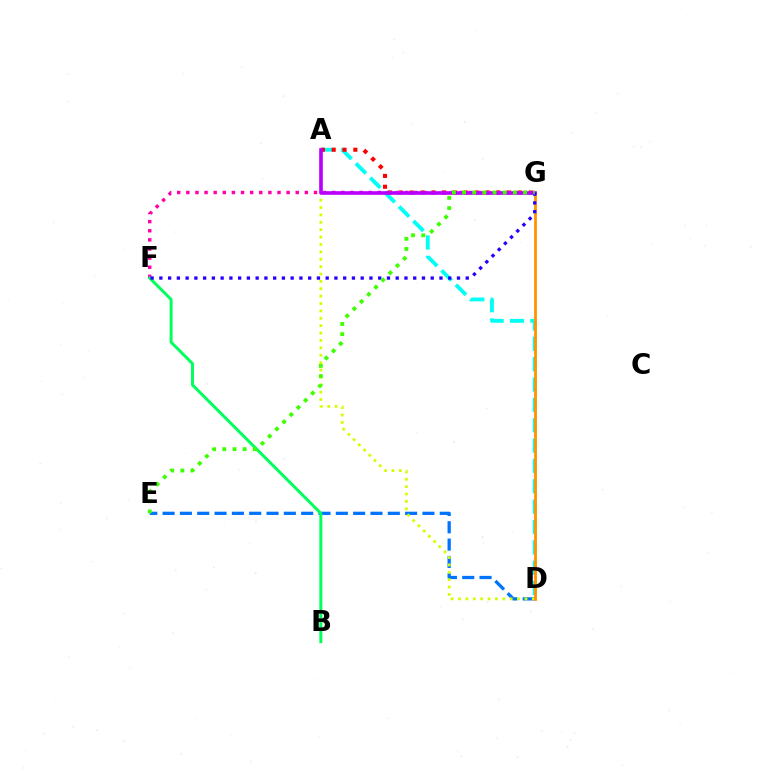{('D', 'E'): [{'color': '#0074ff', 'line_style': 'dashed', 'thickness': 2.35}], ('A', 'D'): [{'color': '#00fff6', 'line_style': 'dashed', 'thickness': 2.77}, {'color': '#d1ff00', 'line_style': 'dotted', 'thickness': 2.01}], ('F', 'G'): [{'color': '#ff00ac', 'line_style': 'dotted', 'thickness': 2.48}, {'color': '#2500ff', 'line_style': 'dotted', 'thickness': 2.38}], ('B', 'F'): [{'color': '#00ff5c', 'line_style': 'solid', 'thickness': 2.13}], ('D', 'G'): [{'color': '#ff9400', 'line_style': 'solid', 'thickness': 2.03}], ('A', 'G'): [{'color': '#ff0000', 'line_style': 'dotted', 'thickness': 2.94}, {'color': '#b900ff', 'line_style': 'solid', 'thickness': 2.61}], ('E', 'G'): [{'color': '#3dff00', 'line_style': 'dotted', 'thickness': 2.76}]}